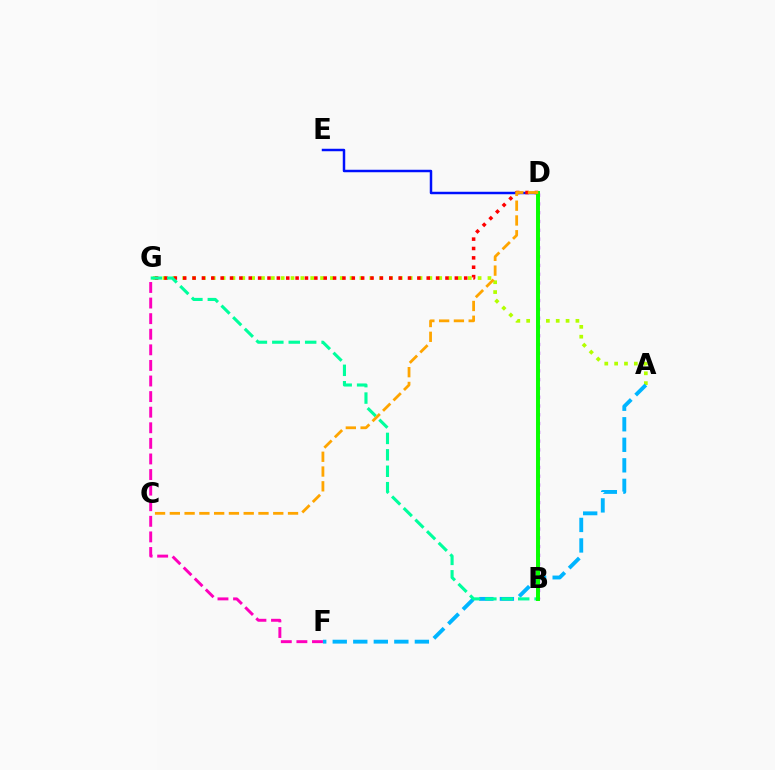{('A', 'G'): [{'color': '#b3ff00', 'line_style': 'dotted', 'thickness': 2.68}], ('B', 'D'): [{'color': '#9b00ff', 'line_style': 'dotted', 'thickness': 2.39}, {'color': '#08ff00', 'line_style': 'solid', 'thickness': 2.84}], ('A', 'F'): [{'color': '#00b5ff', 'line_style': 'dashed', 'thickness': 2.79}], ('D', 'E'): [{'color': '#0010ff', 'line_style': 'solid', 'thickness': 1.78}], ('D', 'G'): [{'color': '#ff0000', 'line_style': 'dotted', 'thickness': 2.54}], ('B', 'G'): [{'color': '#00ff9d', 'line_style': 'dashed', 'thickness': 2.23}], ('F', 'G'): [{'color': '#ff00bd', 'line_style': 'dashed', 'thickness': 2.12}], ('C', 'D'): [{'color': '#ffa500', 'line_style': 'dashed', 'thickness': 2.01}]}